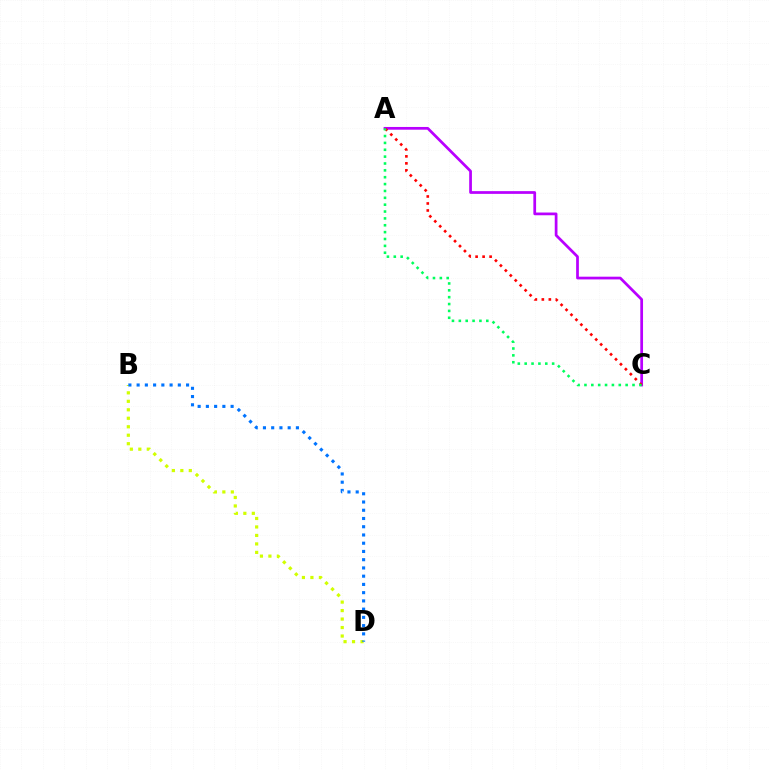{('A', 'C'): [{'color': '#b900ff', 'line_style': 'solid', 'thickness': 1.97}, {'color': '#ff0000', 'line_style': 'dotted', 'thickness': 1.9}, {'color': '#00ff5c', 'line_style': 'dotted', 'thickness': 1.86}], ('B', 'D'): [{'color': '#d1ff00', 'line_style': 'dotted', 'thickness': 2.3}, {'color': '#0074ff', 'line_style': 'dotted', 'thickness': 2.24}]}